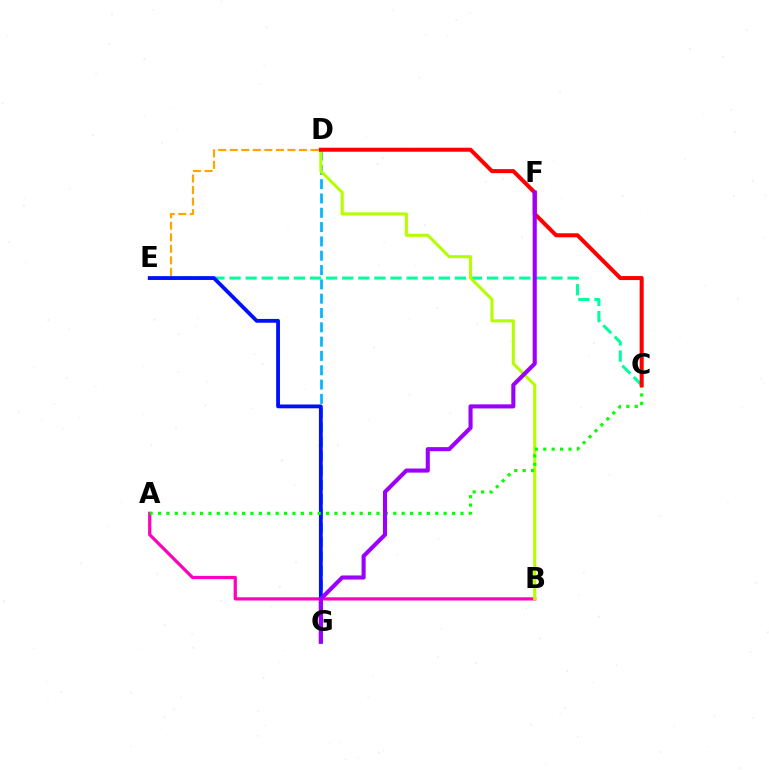{('D', 'G'): [{'color': '#00b5ff', 'line_style': 'dashed', 'thickness': 1.95}], ('C', 'E'): [{'color': '#00ff9d', 'line_style': 'dashed', 'thickness': 2.19}], ('D', 'E'): [{'color': '#ffa500', 'line_style': 'dashed', 'thickness': 1.57}], ('A', 'B'): [{'color': '#ff00bd', 'line_style': 'solid', 'thickness': 2.32}], ('E', 'G'): [{'color': '#0010ff', 'line_style': 'solid', 'thickness': 2.74}], ('B', 'D'): [{'color': '#b3ff00', 'line_style': 'solid', 'thickness': 2.2}], ('A', 'C'): [{'color': '#08ff00', 'line_style': 'dotted', 'thickness': 2.28}], ('C', 'D'): [{'color': '#ff0000', 'line_style': 'solid', 'thickness': 2.89}], ('F', 'G'): [{'color': '#9b00ff', 'line_style': 'solid', 'thickness': 2.94}]}